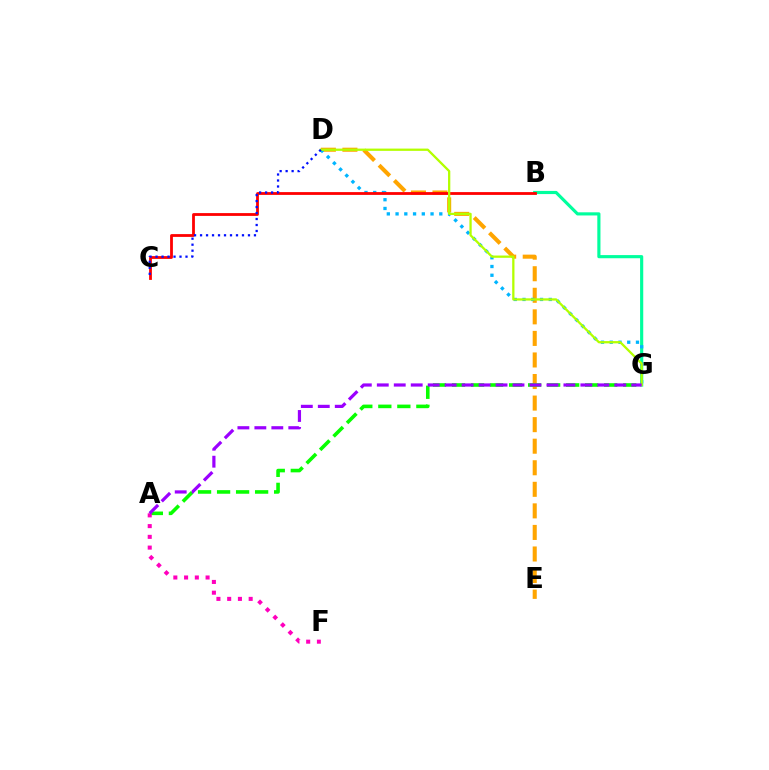{('D', 'E'): [{'color': '#ffa500', 'line_style': 'dashed', 'thickness': 2.93}], ('A', 'G'): [{'color': '#08ff00', 'line_style': 'dashed', 'thickness': 2.58}, {'color': '#9b00ff', 'line_style': 'dashed', 'thickness': 2.3}], ('B', 'G'): [{'color': '#00ff9d', 'line_style': 'solid', 'thickness': 2.27}], ('D', 'G'): [{'color': '#00b5ff', 'line_style': 'dotted', 'thickness': 2.38}, {'color': '#b3ff00', 'line_style': 'solid', 'thickness': 1.64}], ('B', 'C'): [{'color': '#ff0000', 'line_style': 'solid', 'thickness': 2.01}], ('A', 'F'): [{'color': '#ff00bd', 'line_style': 'dotted', 'thickness': 2.92}], ('C', 'D'): [{'color': '#0010ff', 'line_style': 'dotted', 'thickness': 1.63}]}